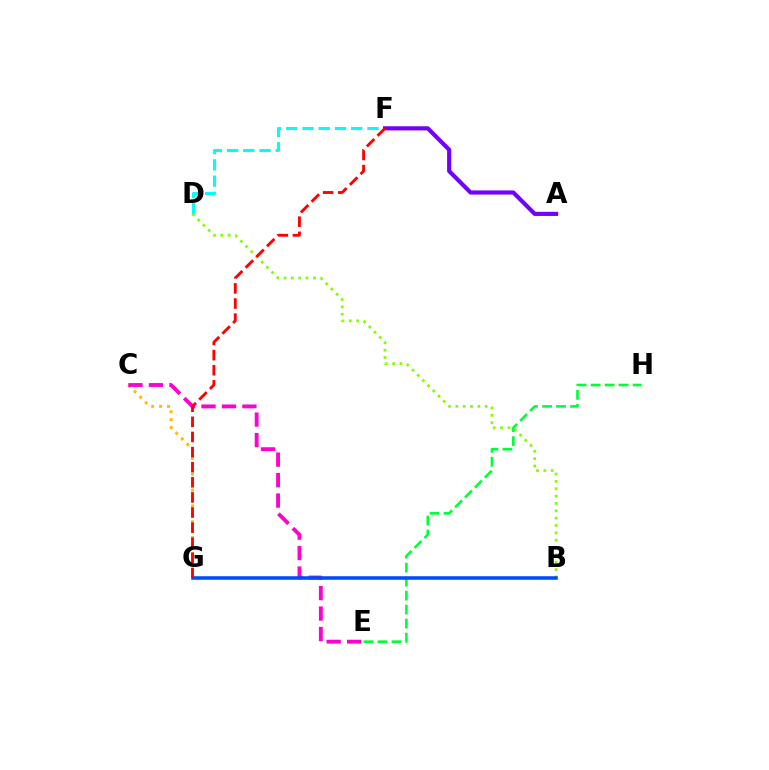{('D', 'F'): [{'color': '#00fff6', 'line_style': 'dashed', 'thickness': 2.21}], ('B', 'D'): [{'color': '#84ff00', 'line_style': 'dotted', 'thickness': 2.0}], ('C', 'G'): [{'color': '#ffbd00', 'line_style': 'dotted', 'thickness': 2.15}], ('C', 'E'): [{'color': '#ff00cf', 'line_style': 'dashed', 'thickness': 2.78}], ('E', 'H'): [{'color': '#00ff39', 'line_style': 'dashed', 'thickness': 1.9}], ('B', 'G'): [{'color': '#004bff', 'line_style': 'solid', 'thickness': 2.55}], ('A', 'F'): [{'color': '#7200ff', 'line_style': 'solid', 'thickness': 2.98}], ('F', 'G'): [{'color': '#ff0000', 'line_style': 'dashed', 'thickness': 2.05}]}